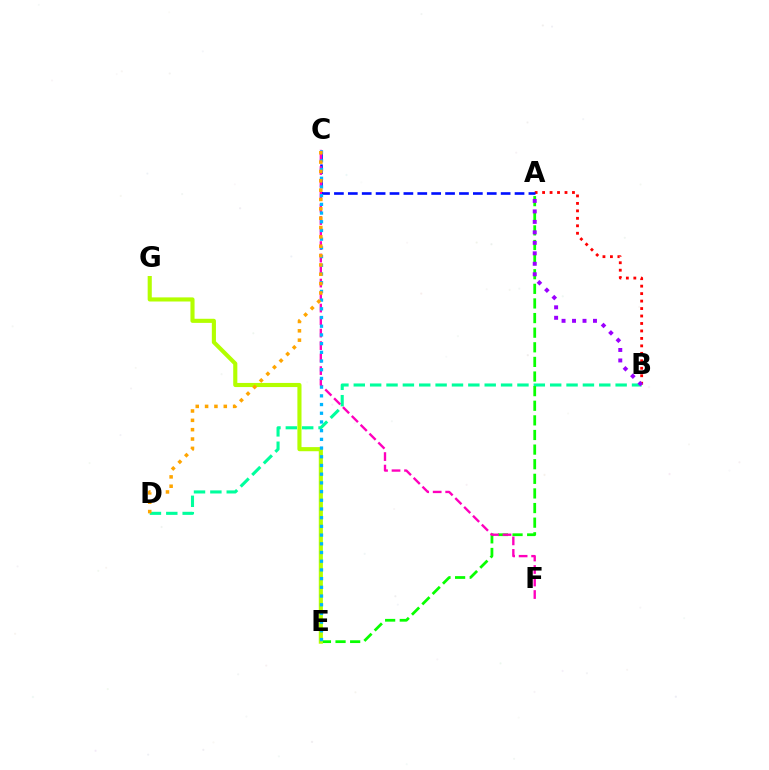{('B', 'D'): [{'color': '#00ff9d', 'line_style': 'dashed', 'thickness': 2.22}], ('A', 'E'): [{'color': '#08ff00', 'line_style': 'dashed', 'thickness': 1.99}], ('A', 'B'): [{'color': '#ff0000', 'line_style': 'dotted', 'thickness': 2.03}, {'color': '#9b00ff', 'line_style': 'dotted', 'thickness': 2.85}], ('A', 'C'): [{'color': '#0010ff', 'line_style': 'dashed', 'thickness': 1.89}], ('C', 'F'): [{'color': '#ff00bd', 'line_style': 'dashed', 'thickness': 1.7}], ('E', 'G'): [{'color': '#b3ff00', 'line_style': 'solid', 'thickness': 2.96}], ('C', 'E'): [{'color': '#00b5ff', 'line_style': 'dotted', 'thickness': 2.36}], ('C', 'D'): [{'color': '#ffa500', 'line_style': 'dotted', 'thickness': 2.54}]}